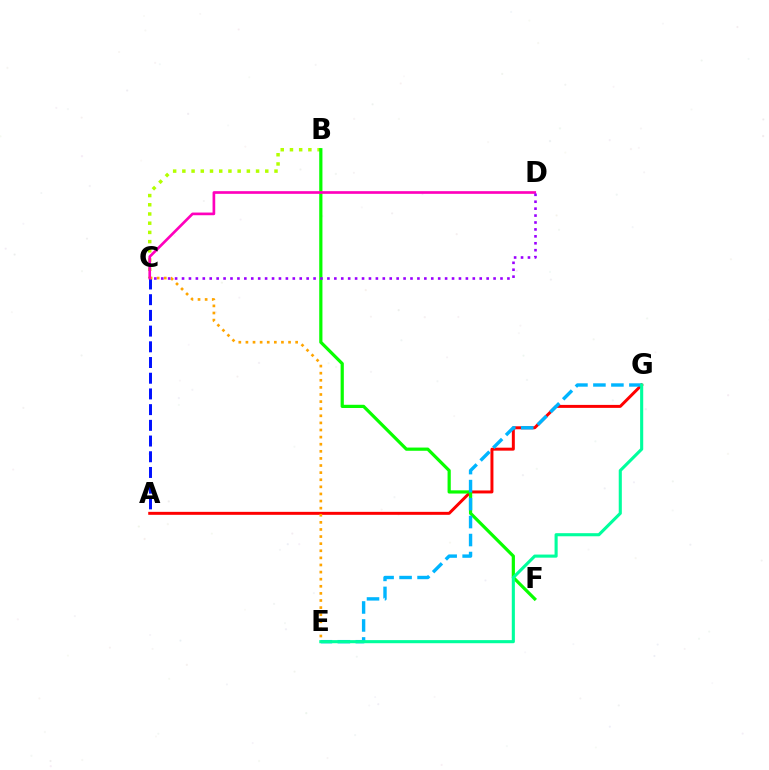{('A', 'G'): [{'color': '#ff0000', 'line_style': 'solid', 'thickness': 2.14}], ('B', 'C'): [{'color': '#b3ff00', 'line_style': 'dotted', 'thickness': 2.5}], ('A', 'C'): [{'color': '#0010ff', 'line_style': 'dashed', 'thickness': 2.13}], ('B', 'F'): [{'color': '#08ff00', 'line_style': 'solid', 'thickness': 2.31}], ('E', 'G'): [{'color': '#00b5ff', 'line_style': 'dashed', 'thickness': 2.44}, {'color': '#00ff9d', 'line_style': 'solid', 'thickness': 2.23}], ('C', 'E'): [{'color': '#ffa500', 'line_style': 'dotted', 'thickness': 1.93}], ('C', 'D'): [{'color': '#ff00bd', 'line_style': 'solid', 'thickness': 1.92}, {'color': '#9b00ff', 'line_style': 'dotted', 'thickness': 1.88}]}